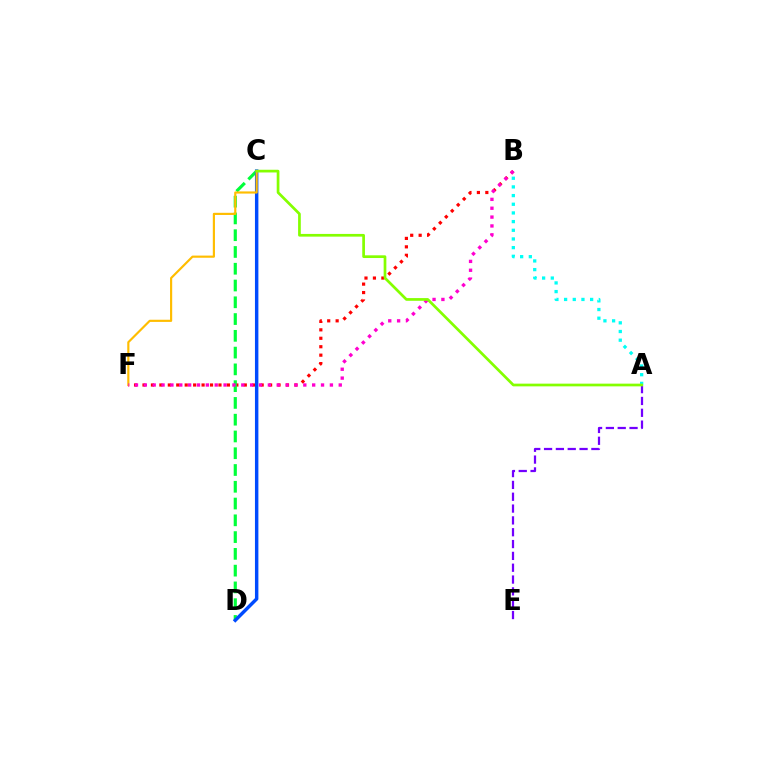{('B', 'F'): [{'color': '#ff0000', 'line_style': 'dotted', 'thickness': 2.29}, {'color': '#ff00cf', 'line_style': 'dotted', 'thickness': 2.41}], ('C', 'D'): [{'color': '#00ff39', 'line_style': 'dashed', 'thickness': 2.28}, {'color': '#004bff', 'line_style': 'solid', 'thickness': 2.48}], ('A', 'B'): [{'color': '#00fff6', 'line_style': 'dotted', 'thickness': 2.36}], ('C', 'F'): [{'color': '#ffbd00', 'line_style': 'solid', 'thickness': 1.56}], ('A', 'E'): [{'color': '#7200ff', 'line_style': 'dashed', 'thickness': 1.61}], ('A', 'C'): [{'color': '#84ff00', 'line_style': 'solid', 'thickness': 1.95}]}